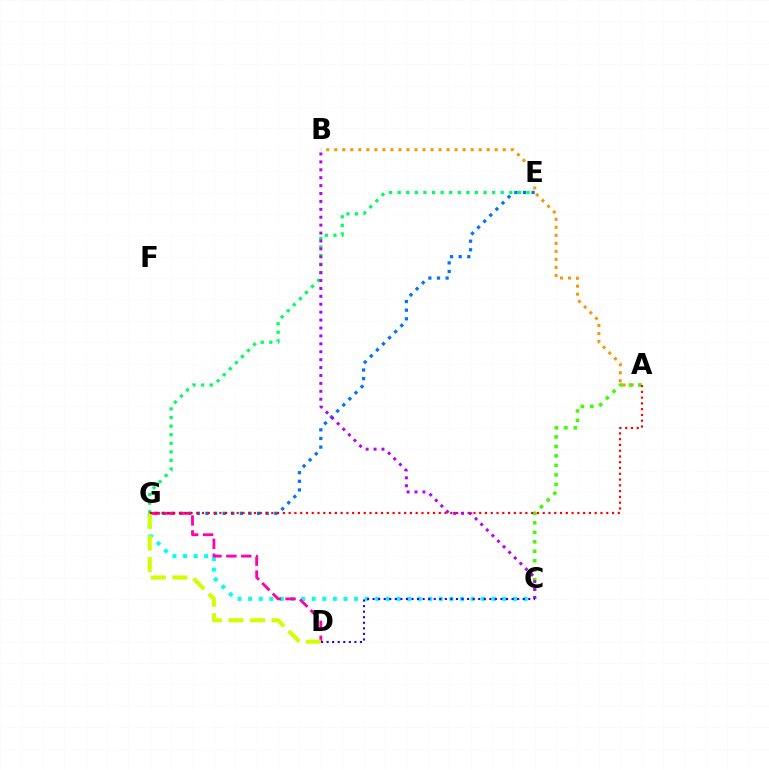{('A', 'B'): [{'color': '#ff9400', 'line_style': 'dotted', 'thickness': 2.18}], ('E', 'G'): [{'color': '#00ff5c', 'line_style': 'dotted', 'thickness': 2.33}, {'color': '#0074ff', 'line_style': 'dotted', 'thickness': 2.34}], ('C', 'G'): [{'color': '#00fff6', 'line_style': 'dotted', 'thickness': 2.88}], ('D', 'G'): [{'color': '#ff00ac', 'line_style': 'dashed', 'thickness': 2.02}, {'color': '#d1ff00', 'line_style': 'dashed', 'thickness': 2.93}], ('A', 'C'): [{'color': '#3dff00', 'line_style': 'dotted', 'thickness': 2.57}], ('A', 'G'): [{'color': '#ff0000', 'line_style': 'dotted', 'thickness': 1.57}], ('B', 'C'): [{'color': '#b900ff', 'line_style': 'dotted', 'thickness': 2.15}], ('C', 'D'): [{'color': '#2500ff', 'line_style': 'dotted', 'thickness': 1.51}]}